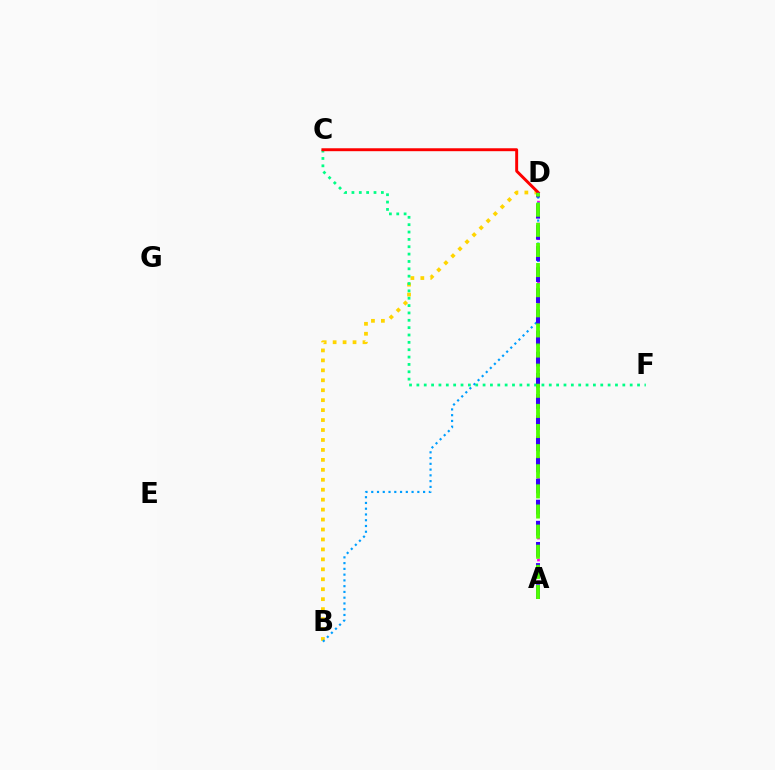{('B', 'D'): [{'color': '#ffd500', 'line_style': 'dotted', 'thickness': 2.7}, {'color': '#009eff', 'line_style': 'dotted', 'thickness': 1.57}], ('C', 'F'): [{'color': '#00ff86', 'line_style': 'dotted', 'thickness': 2.0}], ('C', 'D'): [{'color': '#ff0000', 'line_style': 'solid', 'thickness': 2.11}], ('A', 'D'): [{'color': '#ff00ed', 'line_style': 'dotted', 'thickness': 1.98}, {'color': '#3700ff', 'line_style': 'dashed', 'thickness': 2.87}, {'color': '#4fff00', 'line_style': 'dashed', 'thickness': 2.73}]}